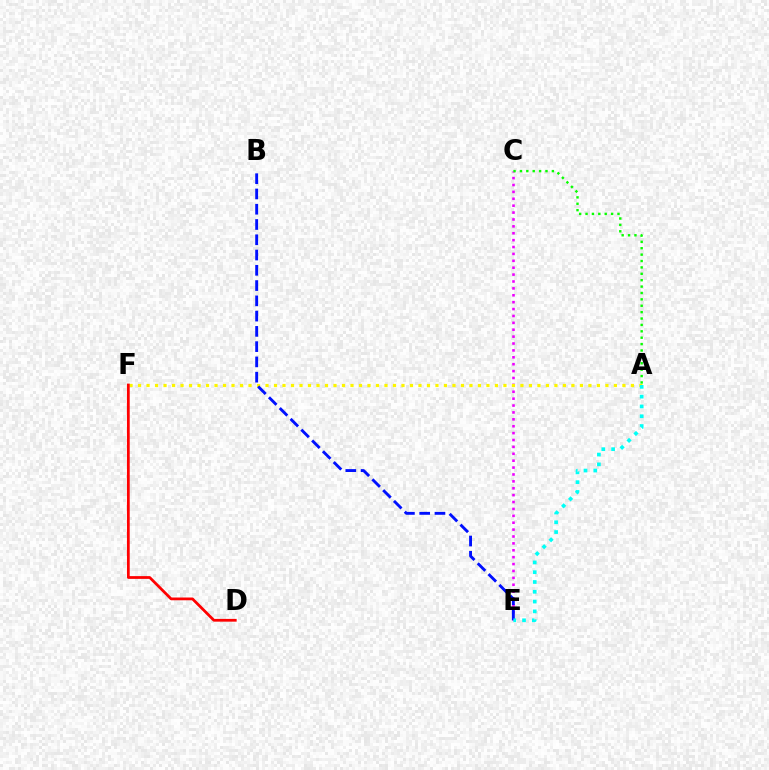{('C', 'E'): [{'color': '#ee00ff', 'line_style': 'dotted', 'thickness': 1.87}], ('A', 'F'): [{'color': '#fcf500', 'line_style': 'dotted', 'thickness': 2.31}], ('D', 'F'): [{'color': '#ff0000', 'line_style': 'solid', 'thickness': 1.99}], ('B', 'E'): [{'color': '#0010ff', 'line_style': 'dashed', 'thickness': 2.07}], ('A', 'C'): [{'color': '#08ff00', 'line_style': 'dotted', 'thickness': 1.74}], ('A', 'E'): [{'color': '#00fff6', 'line_style': 'dotted', 'thickness': 2.66}]}